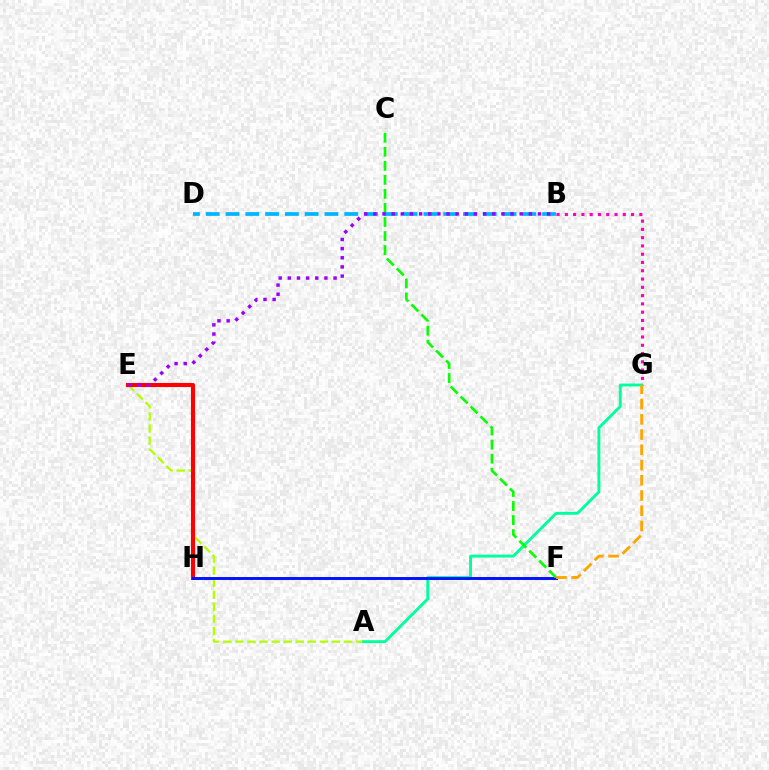{('A', 'E'): [{'color': '#b3ff00', 'line_style': 'dashed', 'thickness': 1.64}], ('A', 'G'): [{'color': '#00ff9d', 'line_style': 'solid', 'thickness': 2.09}], ('E', 'H'): [{'color': '#ff0000', 'line_style': 'solid', 'thickness': 2.95}], ('B', 'G'): [{'color': '#ff00bd', 'line_style': 'dotted', 'thickness': 2.25}], ('F', 'H'): [{'color': '#0010ff', 'line_style': 'solid', 'thickness': 2.1}], ('C', 'F'): [{'color': '#08ff00', 'line_style': 'dashed', 'thickness': 1.91}], ('B', 'D'): [{'color': '#00b5ff', 'line_style': 'dashed', 'thickness': 2.69}], ('B', 'E'): [{'color': '#9b00ff', 'line_style': 'dotted', 'thickness': 2.48}], ('F', 'G'): [{'color': '#ffa500', 'line_style': 'dashed', 'thickness': 2.07}]}